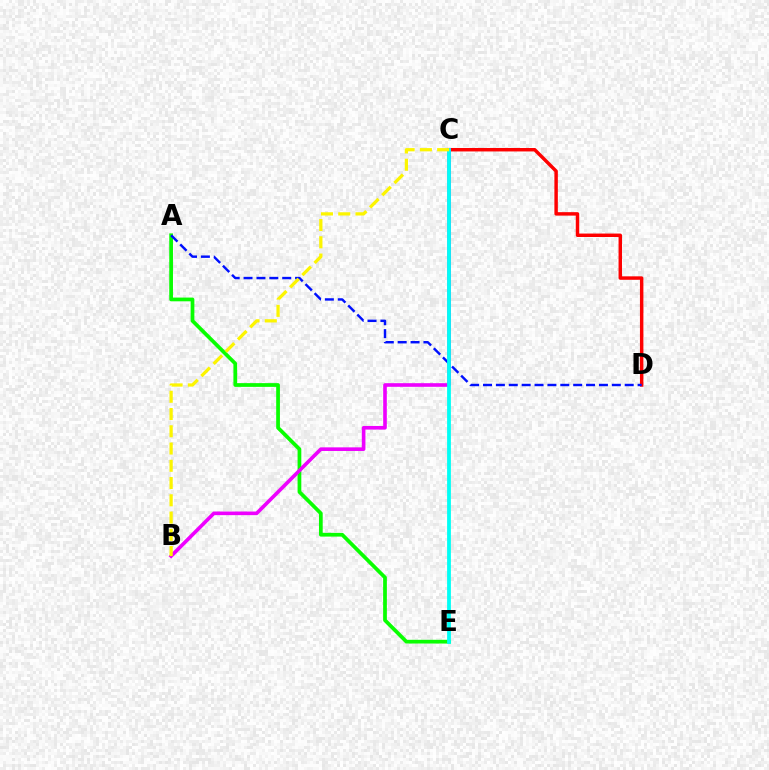{('A', 'E'): [{'color': '#08ff00', 'line_style': 'solid', 'thickness': 2.69}], ('C', 'D'): [{'color': '#ff0000', 'line_style': 'solid', 'thickness': 2.48}], ('B', 'C'): [{'color': '#ee00ff', 'line_style': 'solid', 'thickness': 2.61}, {'color': '#fcf500', 'line_style': 'dashed', 'thickness': 2.34}], ('A', 'D'): [{'color': '#0010ff', 'line_style': 'dashed', 'thickness': 1.75}], ('C', 'E'): [{'color': '#00fff6', 'line_style': 'solid', 'thickness': 2.73}]}